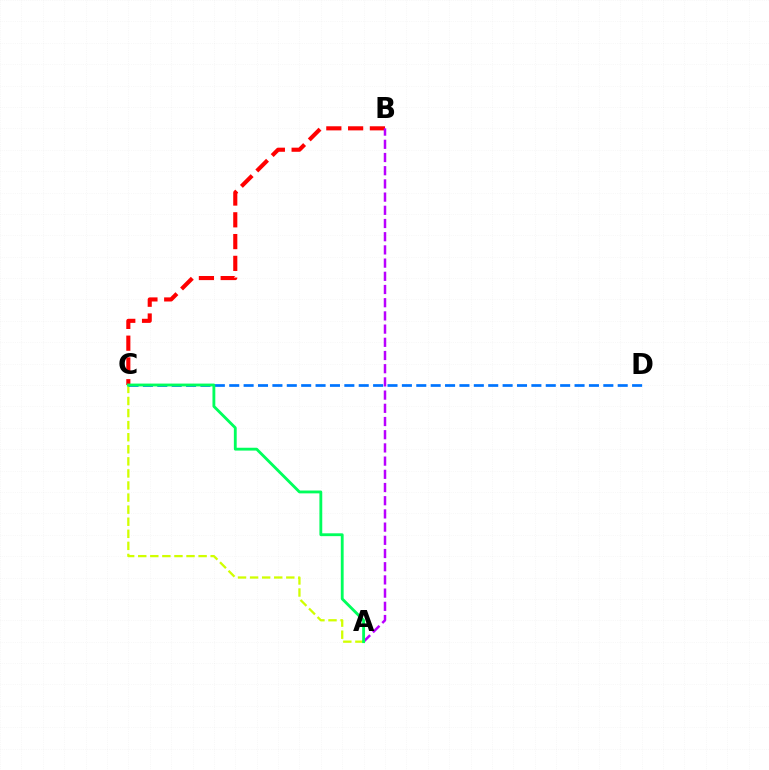{('B', 'C'): [{'color': '#ff0000', 'line_style': 'dashed', 'thickness': 2.96}], ('A', 'C'): [{'color': '#d1ff00', 'line_style': 'dashed', 'thickness': 1.64}, {'color': '#00ff5c', 'line_style': 'solid', 'thickness': 2.04}], ('A', 'B'): [{'color': '#b900ff', 'line_style': 'dashed', 'thickness': 1.79}], ('C', 'D'): [{'color': '#0074ff', 'line_style': 'dashed', 'thickness': 1.95}]}